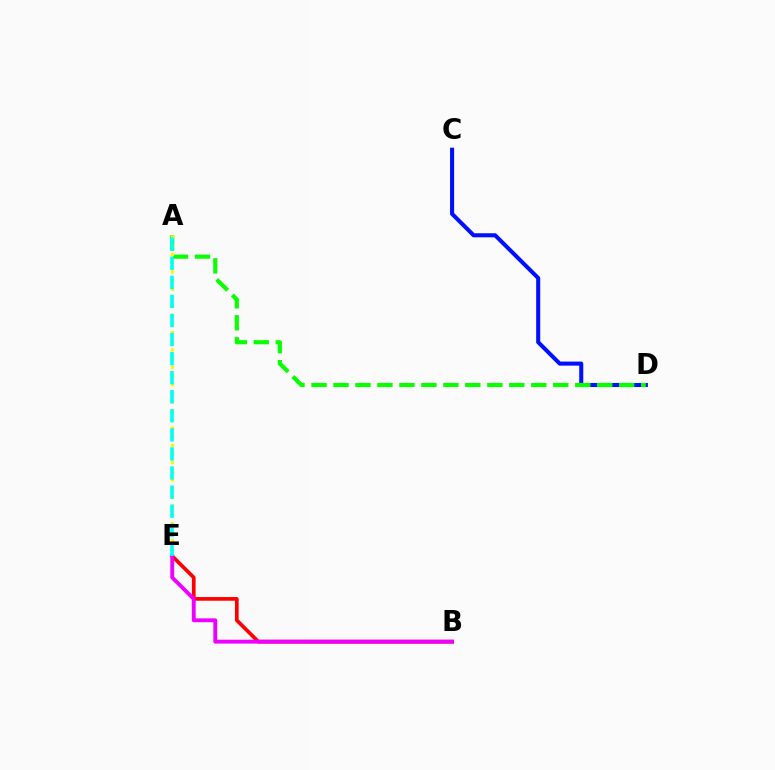{('B', 'E'): [{'color': '#ff0000', 'line_style': 'solid', 'thickness': 2.66}, {'color': '#ee00ff', 'line_style': 'solid', 'thickness': 2.79}], ('C', 'D'): [{'color': '#0010ff', 'line_style': 'solid', 'thickness': 2.92}], ('A', 'D'): [{'color': '#08ff00', 'line_style': 'dashed', 'thickness': 2.99}], ('A', 'E'): [{'color': '#fcf500', 'line_style': 'dotted', 'thickness': 2.36}, {'color': '#00fff6', 'line_style': 'dashed', 'thickness': 2.59}]}